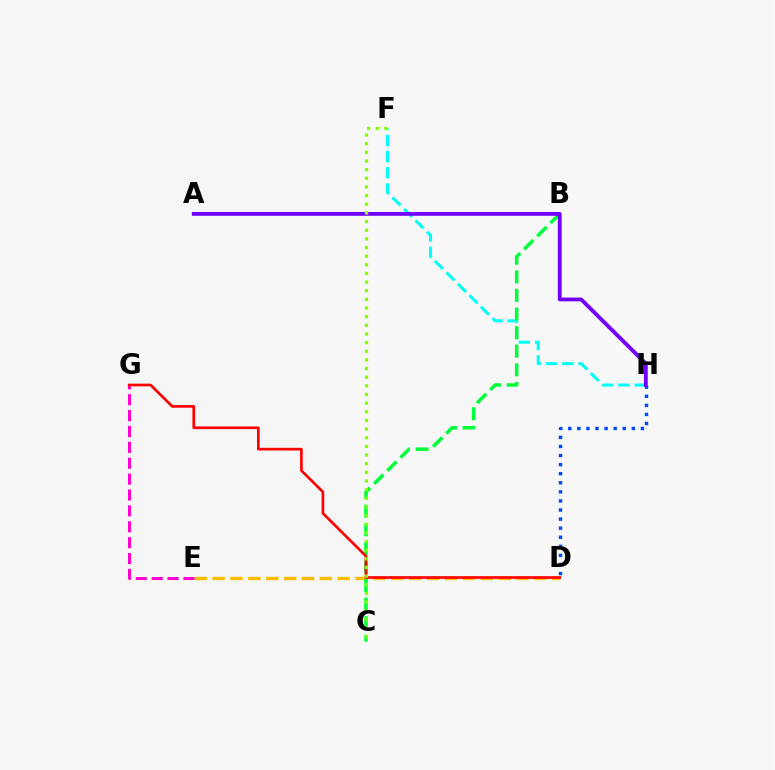{('F', 'H'): [{'color': '#00fff6', 'line_style': 'dashed', 'thickness': 2.2}], ('D', 'H'): [{'color': '#004bff', 'line_style': 'dotted', 'thickness': 2.47}], ('D', 'E'): [{'color': '#ffbd00', 'line_style': 'dashed', 'thickness': 2.43}], ('B', 'C'): [{'color': '#00ff39', 'line_style': 'dashed', 'thickness': 2.53}], ('E', 'G'): [{'color': '#ff00cf', 'line_style': 'dashed', 'thickness': 2.16}], ('D', 'G'): [{'color': '#ff0000', 'line_style': 'solid', 'thickness': 1.93}], ('A', 'H'): [{'color': '#7200ff', 'line_style': 'solid', 'thickness': 2.75}], ('C', 'F'): [{'color': '#84ff00', 'line_style': 'dotted', 'thickness': 2.35}]}